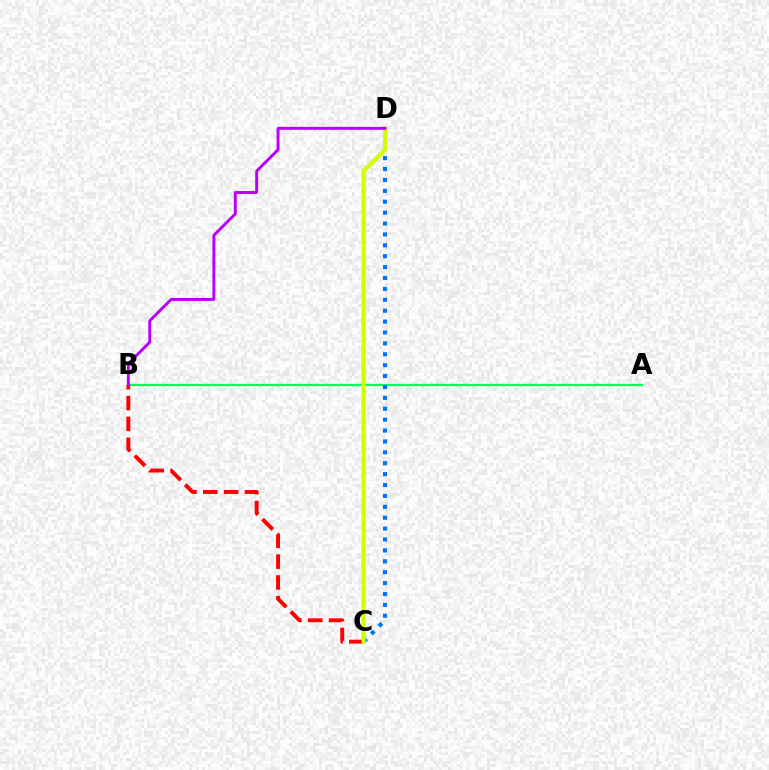{('B', 'C'): [{'color': '#ff0000', 'line_style': 'dashed', 'thickness': 2.83}], ('A', 'B'): [{'color': '#00ff5c', 'line_style': 'solid', 'thickness': 1.62}], ('C', 'D'): [{'color': '#0074ff', 'line_style': 'dotted', 'thickness': 2.96}, {'color': '#d1ff00', 'line_style': 'solid', 'thickness': 2.98}], ('B', 'D'): [{'color': '#b900ff', 'line_style': 'solid', 'thickness': 2.11}]}